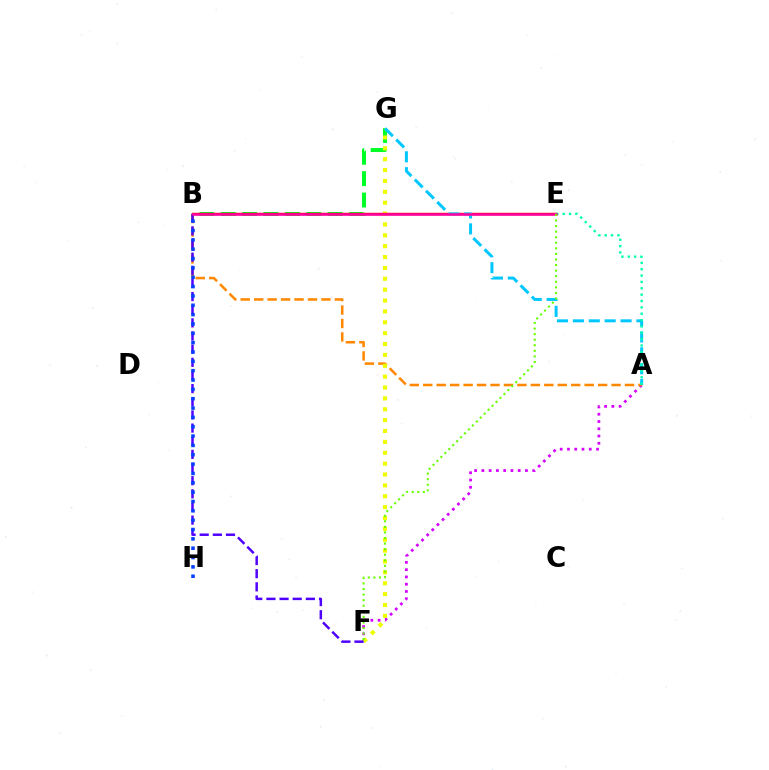{('B', 'G'): [{'color': '#00ff27', 'line_style': 'dashed', 'thickness': 2.91}], ('A', 'F'): [{'color': '#d600ff', 'line_style': 'dotted', 'thickness': 1.97}], ('A', 'B'): [{'color': '#ff8800', 'line_style': 'dashed', 'thickness': 1.83}], ('F', 'G'): [{'color': '#eeff00', 'line_style': 'dotted', 'thickness': 2.95}], ('B', 'E'): [{'color': '#ff0000', 'line_style': 'solid', 'thickness': 1.74}, {'color': '#ff00a0', 'line_style': 'solid', 'thickness': 1.83}], ('B', 'F'): [{'color': '#4f00ff', 'line_style': 'dashed', 'thickness': 1.79}], ('A', 'G'): [{'color': '#00c7ff', 'line_style': 'dashed', 'thickness': 2.16}], ('A', 'E'): [{'color': '#00ffaf', 'line_style': 'dotted', 'thickness': 1.73}], ('B', 'H'): [{'color': '#003fff', 'line_style': 'dotted', 'thickness': 2.54}], ('E', 'F'): [{'color': '#66ff00', 'line_style': 'dotted', 'thickness': 1.51}]}